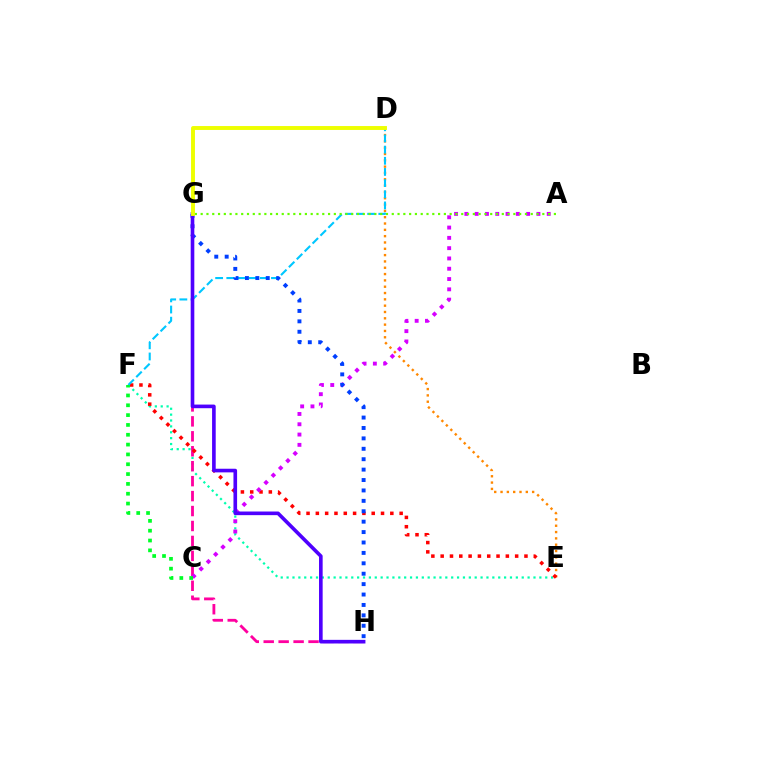{('E', 'F'): [{'color': '#00ffaf', 'line_style': 'dotted', 'thickness': 1.6}, {'color': '#ff0000', 'line_style': 'dotted', 'thickness': 2.53}], ('D', 'E'): [{'color': '#ff8800', 'line_style': 'dotted', 'thickness': 1.72}], ('G', 'H'): [{'color': '#ff00a0', 'line_style': 'dashed', 'thickness': 2.03}, {'color': '#003fff', 'line_style': 'dotted', 'thickness': 2.83}, {'color': '#4f00ff', 'line_style': 'solid', 'thickness': 2.62}], ('D', 'F'): [{'color': '#00c7ff', 'line_style': 'dashed', 'thickness': 1.52}], ('A', 'C'): [{'color': '#d600ff', 'line_style': 'dotted', 'thickness': 2.8}], ('A', 'G'): [{'color': '#66ff00', 'line_style': 'dotted', 'thickness': 1.57}], ('C', 'F'): [{'color': '#00ff27', 'line_style': 'dotted', 'thickness': 2.67}], ('D', 'G'): [{'color': '#eeff00', 'line_style': 'solid', 'thickness': 2.81}]}